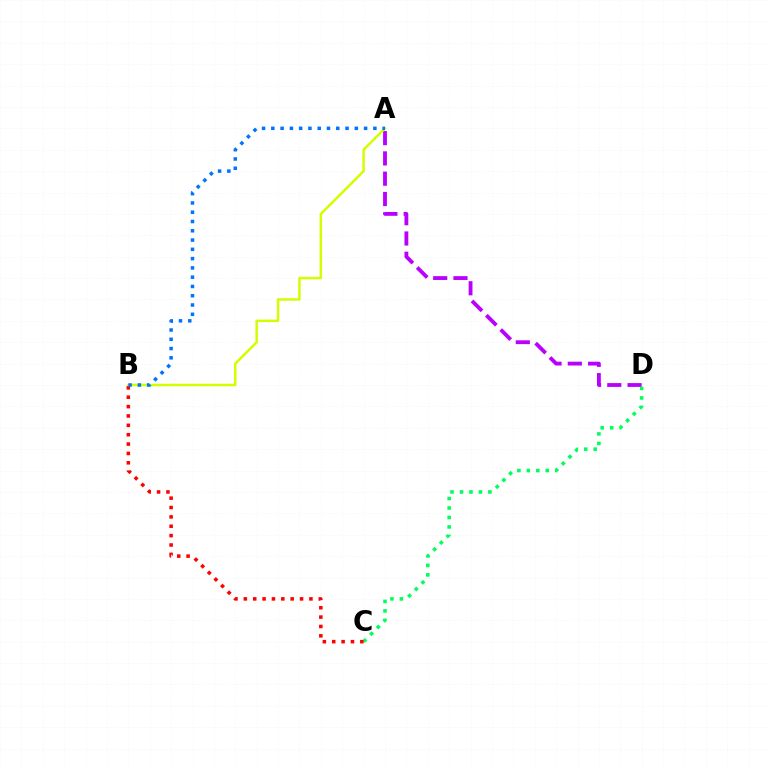{('A', 'D'): [{'color': '#b900ff', 'line_style': 'dashed', 'thickness': 2.76}], ('A', 'B'): [{'color': '#d1ff00', 'line_style': 'solid', 'thickness': 1.79}, {'color': '#0074ff', 'line_style': 'dotted', 'thickness': 2.52}], ('C', 'D'): [{'color': '#00ff5c', 'line_style': 'dotted', 'thickness': 2.57}], ('B', 'C'): [{'color': '#ff0000', 'line_style': 'dotted', 'thickness': 2.55}]}